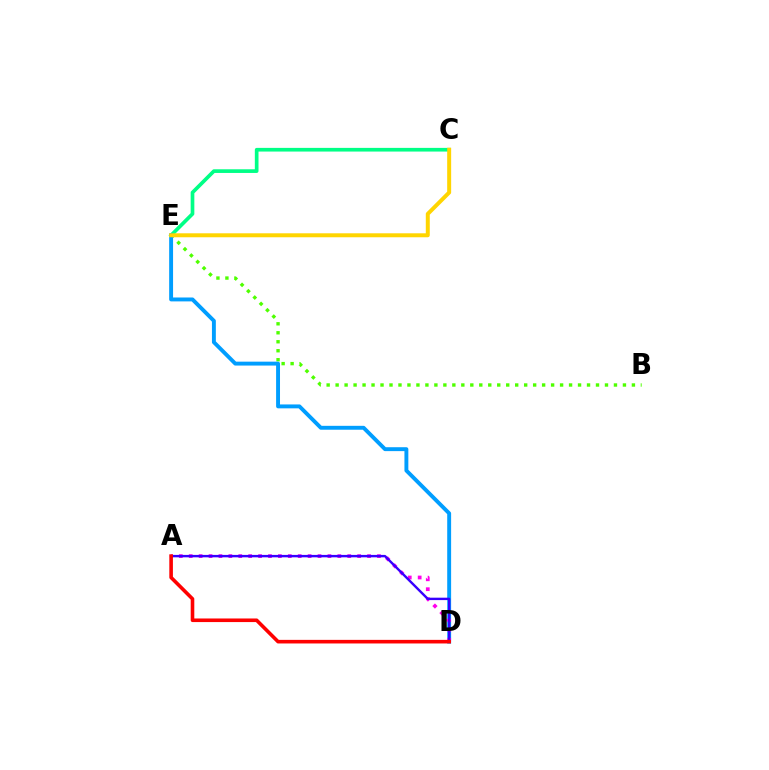{('C', 'E'): [{'color': '#00ff86', 'line_style': 'solid', 'thickness': 2.65}, {'color': '#ffd500', 'line_style': 'solid', 'thickness': 2.86}], ('B', 'E'): [{'color': '#4fff00', 'line_style': 'dotted', 'thickness': 2.44}], ('D', 'E'): [{'color': '#009eff', 'line_style': 'solid', 'thickness': 2.81}], ('A', 'D'): [{'color': '#ff00ed', 'line_style': 'dotted', 'thickness': 2.69}, {'color': '#3700ff', 'line_style': 'solid', 'thickness': 1.73}, {'color': '#ff0000', 'line_style': 'solid', 'thickness': 2.59}]}